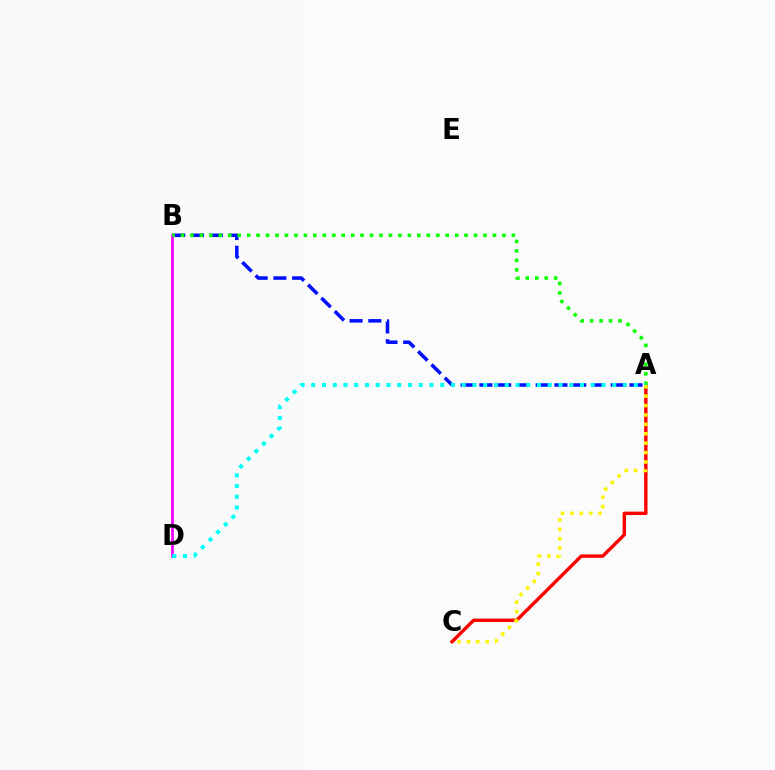{('A', 'C'): [{'color': '#ff0000', 'line_style': 'solid', 'thickness': 2.45}, {'color': '#fcf500', 'line_style': 'dotted', 'thickness': 2.55}], ('A', 'B'): [{'color': '#0010ff', 'line_style': 'dashed', 'thickness': 2.55}, {'color': '#08ff00', 'line_style': 'dotted', 'thickness': 2.57}], ('B', 'D'): [{'color': '#ee00ff', 'line_style': 'solid', 'thickness': 1.94}], ('A', 'D'): [{'color': '#00fff6', 'line_style': 'dotted', 'thickness': 2.92}]}